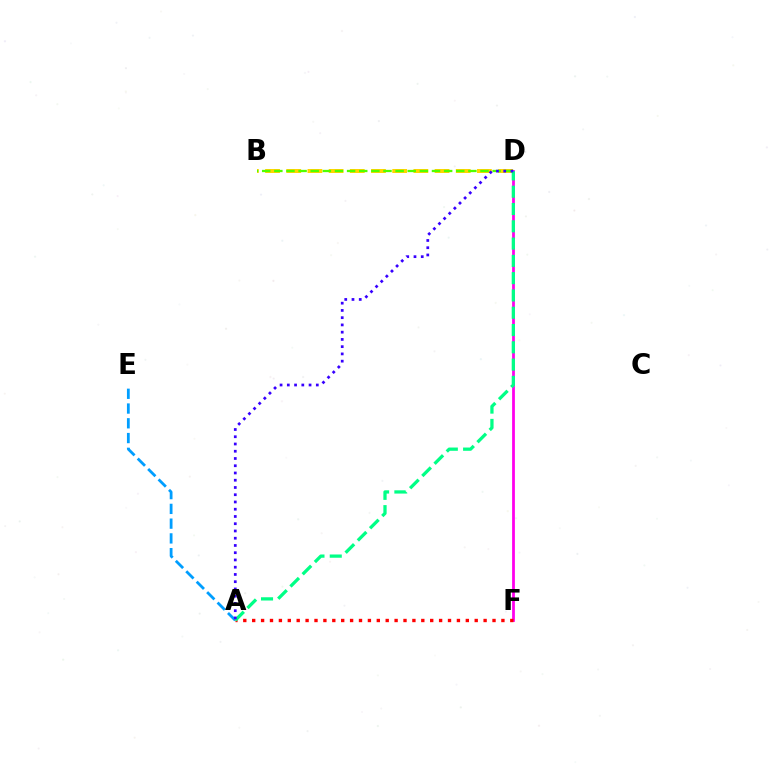{('D', 'F'): [{'color': '#ff00ed', 'line_style': 'solid', 'thickness': 2.0}], ('A', 'F'): [{'color': '#ff0000', 'line_style': 'dotted', 'thickness': 2.42}], ('B', 'D'): [{'color': '#ffd500', 'line_style': 'dashed', 'thickness': 2.88}, {'color': '#4fff00', 'line_style': 'dashed', 'thickness': 1.65}], ('A', 'E'): [{'color': '#009eff', 'line_style': 'dashed', 'thickness': 2.0}], ('A', 'D'): [{'color': '#00ff86', 'line_style': 'dashed', 'thickness': 2.35}, {'color': '#3700ff', 'line_style': 'dotted', 'thickness': 1.97}]}